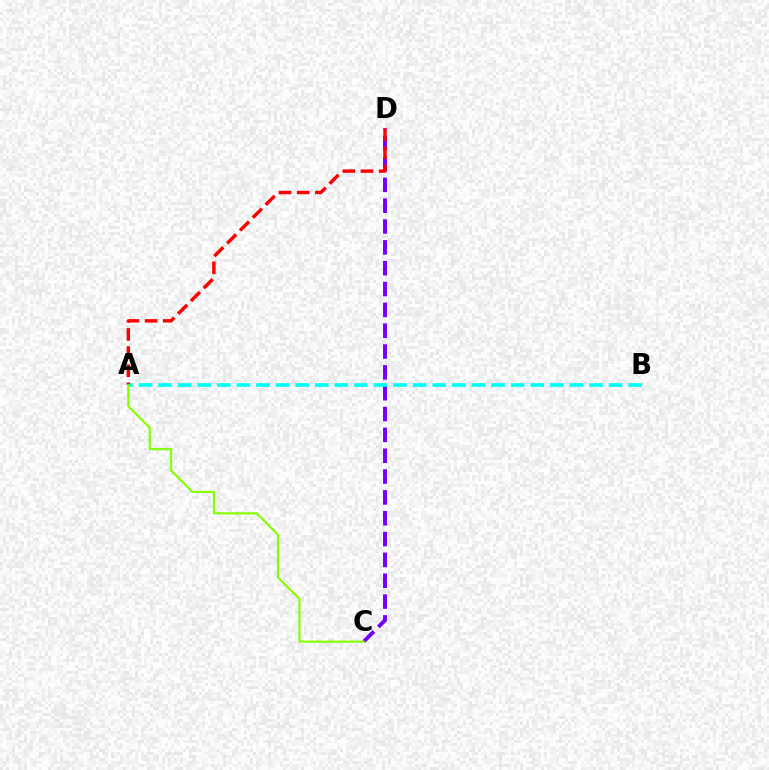{('C', 'D'): [{'color': '#7200ff', 'line_style': 'dashed', 'thickness': 2.83}], ('A', 'B'): [{'color': '#00fff6', 'line_style': 'dashed', 'thickness': 2.66}], ('A', 'D'): [{'color': '#ff0000', 'line_style': 'dashed', 'thickness': 2.47}], ('A', 'C'): [{'color': '#84ff00', 'line_style': 'solid', 'thickness': 1.53}]}